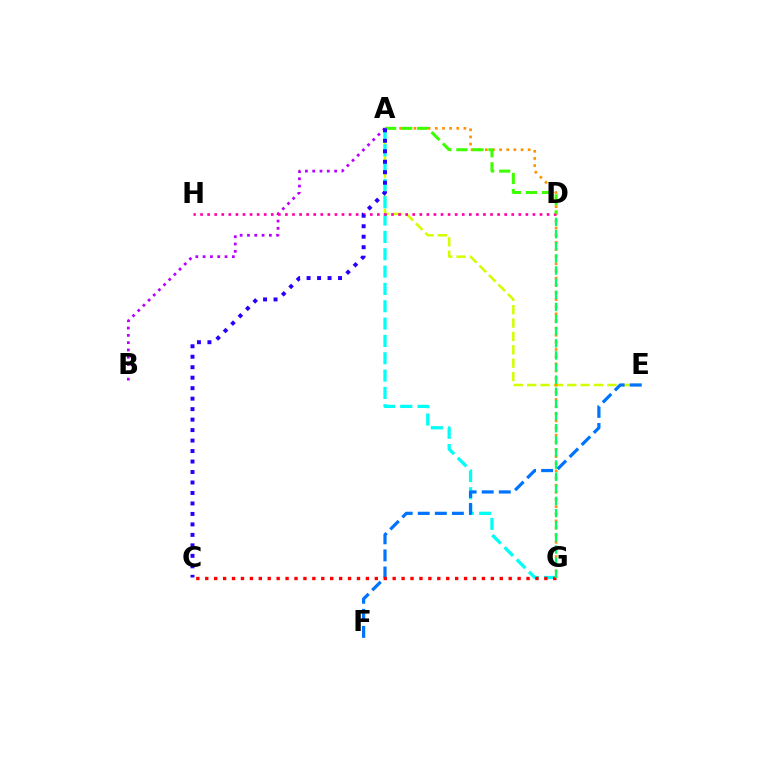{('A', 'E'): [{'color': '#d1ff00', 'line_style': 'dashed', 'thickness': 1.82}], ('A', 'G'): [{'color': '#ff9400', 'line_style': 'dotted', 'thickness': 1.94}, {'color': '#00fff6', 'line_style': 'dashed', 'thickness': 2.36}], ('E', 'F'): [{'color': '#0074ff', 'line_style': 'dashed', 'thickness': 2.32}], ('A', 'B'): [{'color': '#b900ff', 'line_style': 'dotted', 'thickness': 1.98}], ('D', 'H'): [{'color': '#ff00ac', 'line_style': 'dotted', 'thickness': 1.92}], ('C', 'G'): [{'color': '#ff0000', 'line_style': 'dotted', 'thickness': 2.42}], ('D', 'G'): [{'color': '#00ff5c', 'line_style': 'dashed', 'thickness': 1.65}], ('A', 'D'): [{'color': '#3dff00', 'line_style': 'dashed', 'thickness': 2.18}], ('A', 'C'): [{'color': '#2500ff', 'line_style': 'dotted', 'thickness': 2.85}]}